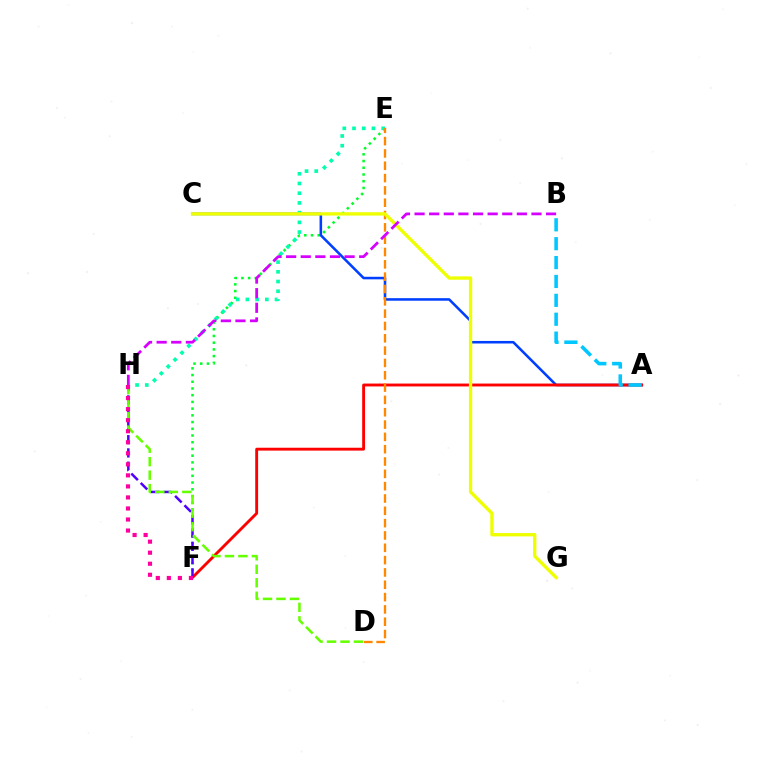{('E', 'F'): [{'color': '#00ff27', 'line_style': 'dotted', 'thickness': 1.83}], ('A', 'C'): [{'color': '#003fff', 'line_style': 'solid', 'thickness': 1.84}], ('E', 'H'): [{'color': '#00ffaf', 'line_style': 'dotted', 'thickness': 2.64}], ('A', 'F'): [{'color': '#ff0000', 'line_style': 'solid', 'thickness': 2.07}], ('F', 'H'): [{'color': '#4f00ff', 'line_style': 'dashed', 'thickness': 1.8}, {'color': '#ff00a0', 'line_style': 'dotted', 'thickness': 3.0}], ('D', 'E'): [{'color': '#ff8800', 'line_style': 'dashed', 'thickness': 1.67}], ('C', 'G'): [{'color': '#eeff00', 'line_style': 'solid', 'thickness': 2.39}], ('D', 'H'): [{'color': '#66ff00', 'line_style': 'dashed', 'thickness': 1.83}], ('A', 'B'): [{'color': '#00c7ff', 'line_style': 'dashed', 'thickness': 2.57}], ('B', 'H'): [{'color': '#d600ff', 'line_style': 'dashed', 'thickness': 1.99}]}